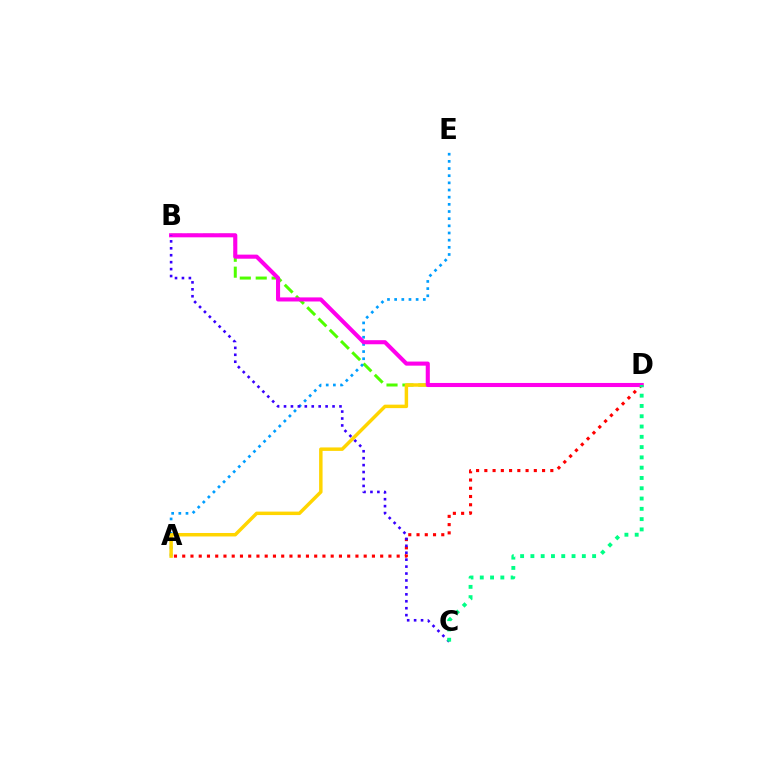{('B', 'D'): [{'color': '#4fff00', 'line_style': 'dashed', 'thickness': 2.16}, {'color': '#ff00ed', 'line_style': 'solid', 'thickness': 2.94}], ('A', 'E'): [{'color': '#009eff', 'line_style': 'dotted', 'thickness': 1.95}], ('A', 'D'): [{'color': '#ff0000', 'line_style': 'dotted', 'thickness': 2.24}, {'color': '#ffd500', 'line_style': 'solid', 'thickness': 2.5}], ('B', 'C'): [{'color': '#3700ff', 'line_style': 'dotted', 'thickness': 1.88}], ('C', 'D'): [{'color': '#00ff86', 'line_style': 'dotted', 'thickness': 2.8}]}